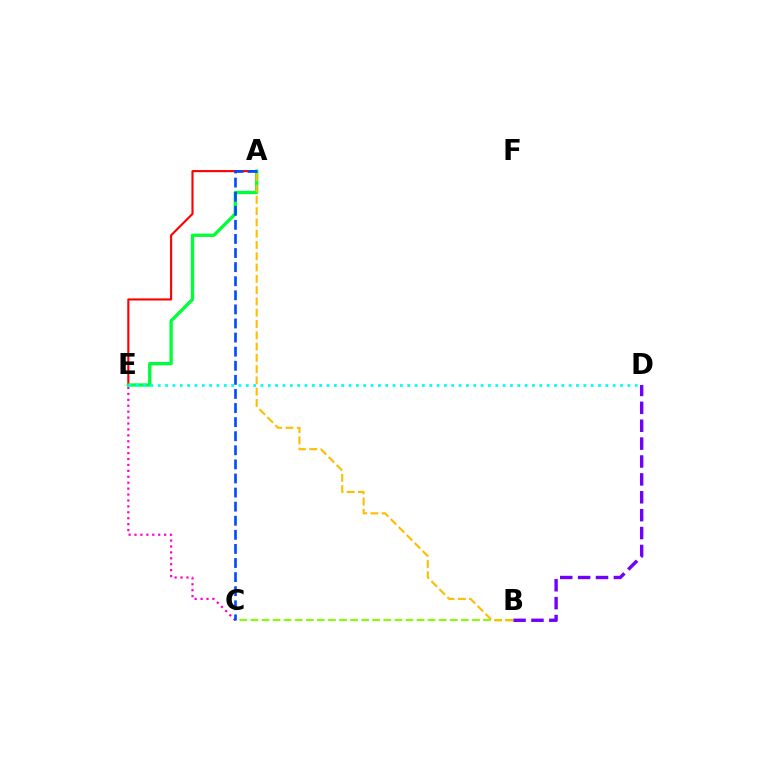{('C', 'E'): [{'color': '#ff00cf', 'line_style': 'dotted', 'thickness': 1.61}], ('A', 'E'): [{'color': '#ff0000', 'line_style': 'solid', 'thickness': 1.53}, {'color': '#00ff39', 'line_style': 'solid', 'thickness': 2.39}], ('B', 'C'): [{'color': '#84ff00', 'line_style': 'dashed', 'thickness': 1.5}], ('A', 'C'): [{'color': '#004bff', 'line_style': 'dashed', 'thickness': 1.91}], ('D', 'E'): [{'color': '#00fff6', 'line_style': 'dotted', 'thickness': 1.99}], ('B', 'D'): [{'color': '#7200ff', 'line_style': 'dashed', 'thickness': 2.43}], ('A', 'B'): [{'color': '#ffbd00', 'line_style': 'dashed', 'thickness': 1.53}]}